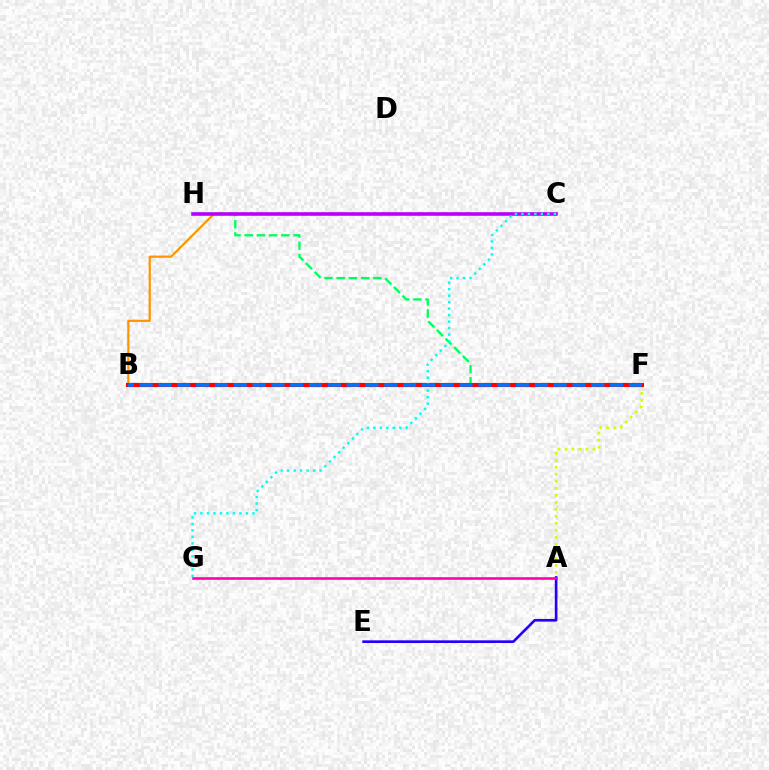{('F', 'H'): [{'color': '#00ff5c', 'line_style': 'dashed', 'thickness': 1.66}], ('B', 'F'): [{'color': '#3dff00', 'line_style': 'dotted', 'thickness': 2.97}, {'color': '#ff0000', 'line_style': 'solid', 'thickness': 2.96}, {'color': '#0074ff', 'line_style': 'dashed', 'thickness': 2.56}], ('B', 'C'): [{'color': '#ff9400', 'line_style': 'solid', 'thickness': 1.59}], ('C', 'H'): [{'color': '#b900ff', 'line_style': 'solid', 'thickness': 2.58}], ('A', 'F'): [{'color': '#d1ff00', 'line_style': 'dotted', 'thickness': 1.9}], ('A', 'E'): [{'color': '#2500ff', 'line_style': 'solid', 'thickness': 1.91}], ('A', 'G'): [{'color': '#ff00ac', 'line_style': 'solid', 'thickness': 1.88}], ('C', 'G'): [{'color': '#00fff6', 'line_style': 'dotted', 'thickness': 1.77}]}